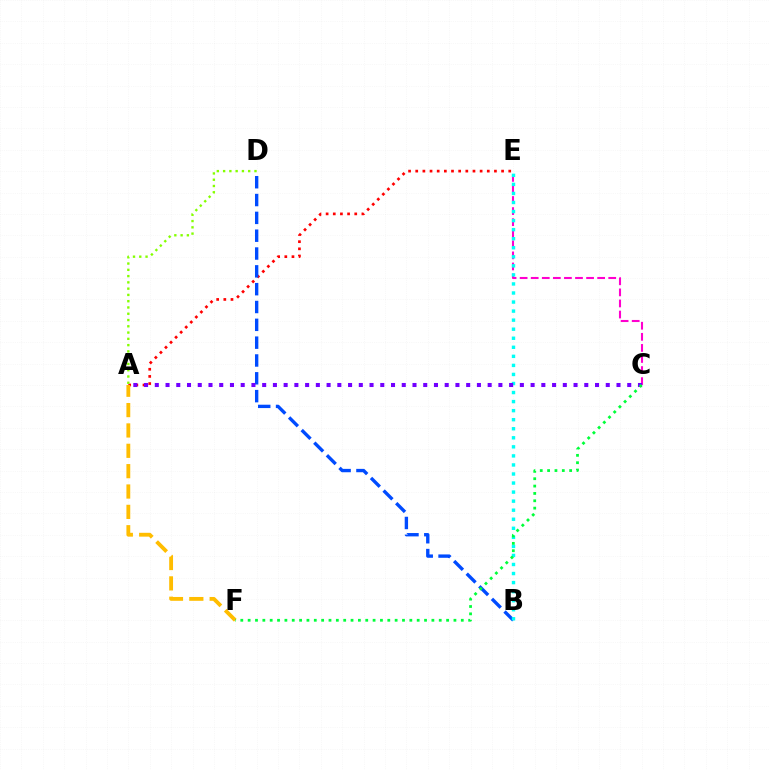{('A', 'E'): [{'color': '#ff0000', 'line_style': 'dotted', 'thickness': 1.94}], ('B', 'D'): [{'color': '#004bff', 'line_style': 'dashed', 'thickness': 2.42}], ('C', 'E'): [{'color': '#ff00cf', 'line_style': 'dashed', 'thickness': 1.5}], ('B', 'E'): [{'color': '#00fff6', 'line_style': 'dotted', 'thickness': 2.46}], ('A', 'D'): [{'color': '#84ff00', 'line_style': 'dotted', 'thickness': 1.7}], ('A', 'C'): [{'color': '#7200ff', 'line_style': 'dotted', 'thickness': 2.92}], ('A', 'F'): [{'color': '#ffbd00', 'line_style': 'dashed', 'thickness': 2.77}], ('C', 'F'): [{'color': '#00ff39', 'line_style': 'dotted', 'thickness': 2.0}]}